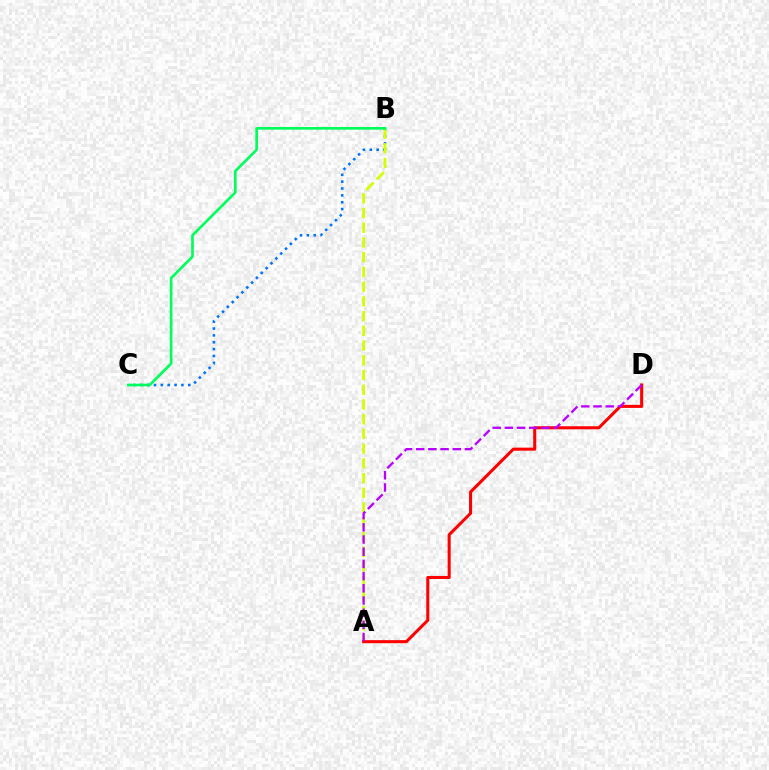{('B', 'C'): [{'color': '#0074ff', 'line_style': 'dotted', 'thickness': 1.86}, {'color': '#00ff5c', 'line_style': 'solid', 'thickness': 1.92}], ('A', 'B'): [{'color': '#d1ff00', 'line_style': 'dashed', 'thickness': 2.0}], ('A', 'D'): [{'color': '#ff0000', 'line_style': 'solid', 'thickness': 2.2}, {'color': '#b900ff', 'line_style': 'dashed', 'thickness': 1.66}]}